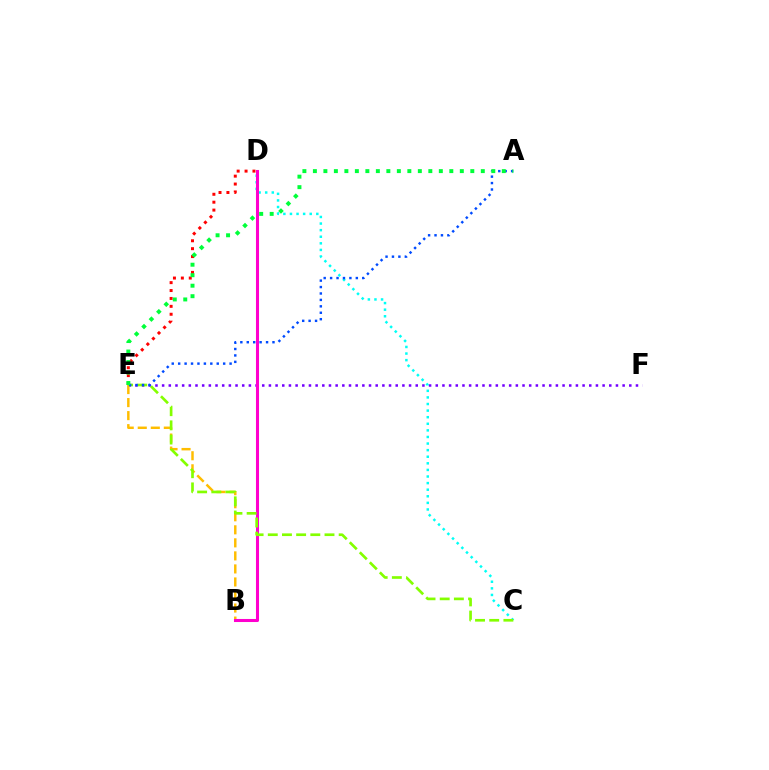{('D', 'E'): [{'color': '#ff0000', 'line_style': 'dotted', 'thickness': 2.15}], ('E', 'F'): [{'color': '#7200ff', 'line_style': 'dotted', 'thickness': 1.81}], ('C', 'D'): [{'color': '#00fff6', 'line_style': 'dotted', 'thickness': 1.79}], ('B', 'E'): [{'color': '#ffbd00', 'line_style': 'dashed', 'thickness': 1.77}], ('B', 'D'): [{'color': '#ff00cf', 'line_style': 'solid', 'thickness': 2.2}], ('C', 'E'): [{'color': '#84ff00', 'line_style': 'dashed', 'thickness': 1.93}], ('A', 'E'): [{'color': '#004bff', 'line_style': 'dotted', 'thickness': 1.75}, {'color': '#00ff39', 'line_style': 'dotted', 'thickness': 2.85}]}